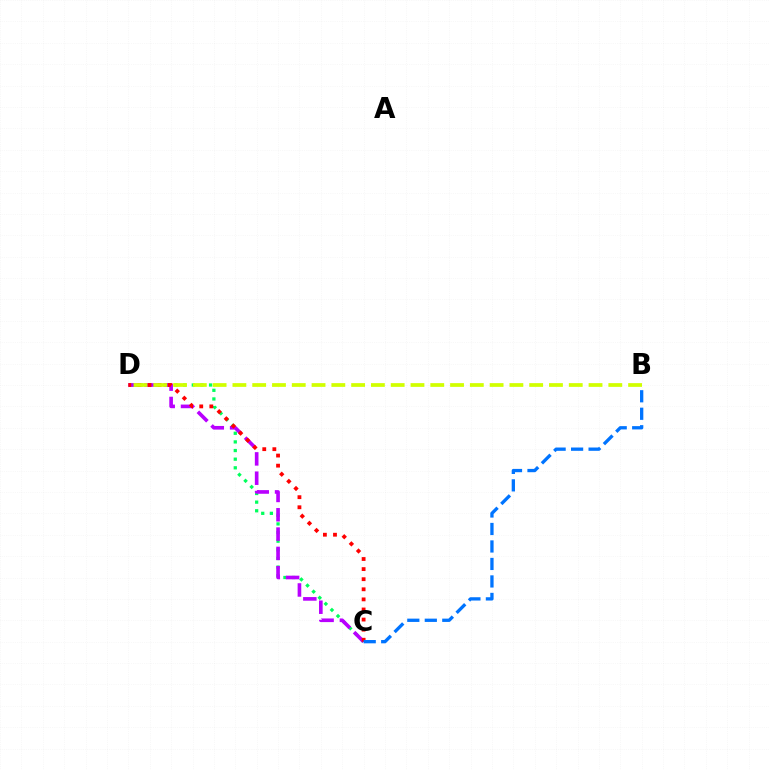{('C', 'D'): [{'color': '#00ff5c', 'line_style': 'dotted', 'thickness': 2.35}, {'color': '#b900ff', 'line_style': 'dashed', 'thickness': 2.62}, {'color': '#ff0000', 'line_style': 'dotted', 'thickness': 2.74}], ('B', 'D'): [{'color': '#d1ff00', 'line_style': 'dashed', 'thickness': 2.69}], ('B', 'C'): [{'color': '#0074ff', 'line_style': 'dashed', 'thickness': 2.38}]}